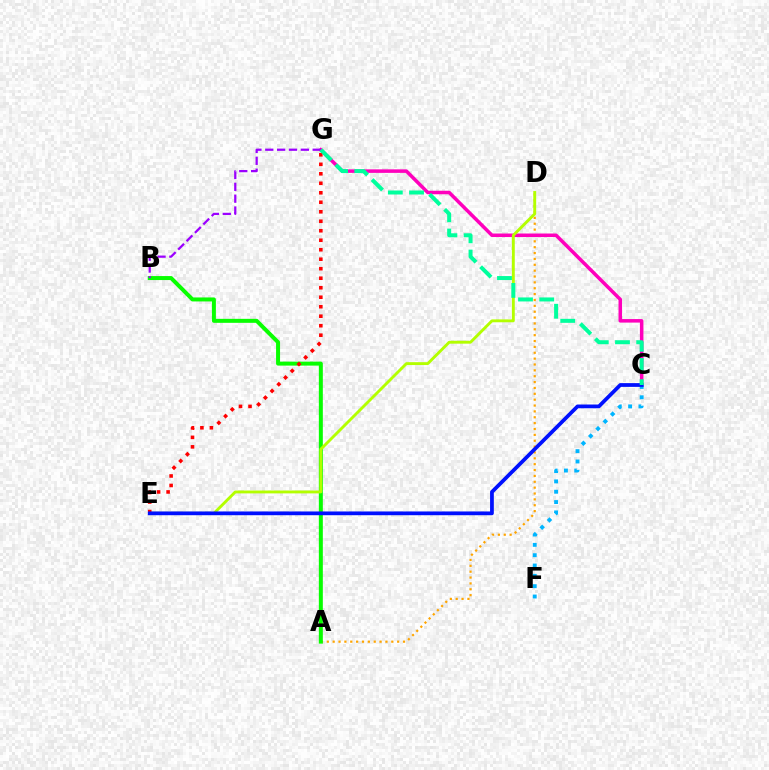{('A', 'D'): [{'color': '#ffa500', 'line_style': 'dotted', 'thickness': 1.59}], ('A', 'B'): [{'color': '#08ff00', 'line_style': 'solid', 'thickness': 2.87}], ('C', 'G'): [{'color': '#ff00bd', 'line_style': 'solid', 'thickness': 2.54}, {'color': '#00ff9d', 'line_style': 'dashed', 'thickness': 2.88}], ('D', 'E'): [{'color': '#b3ff00', 'line_style': 'solid', 'thickness': 2.07}], ('C', 'F'): [{'color': '#00b5ff', 'line_style': 'dotted', 'thickness': 2.81}], ('E', 'G'): [{'color': '#ff0000', 'line_style': 'dotted', 'thickness': 2.58}], ('C', 'E'): [{'color': '#0010ff', 'line_style': 'solid', 'thickness': 2.7}], ('B', 'G'): [{'color': '#9b00ff', 'line_style': 'dashed', 'thickness': 1.61}]}